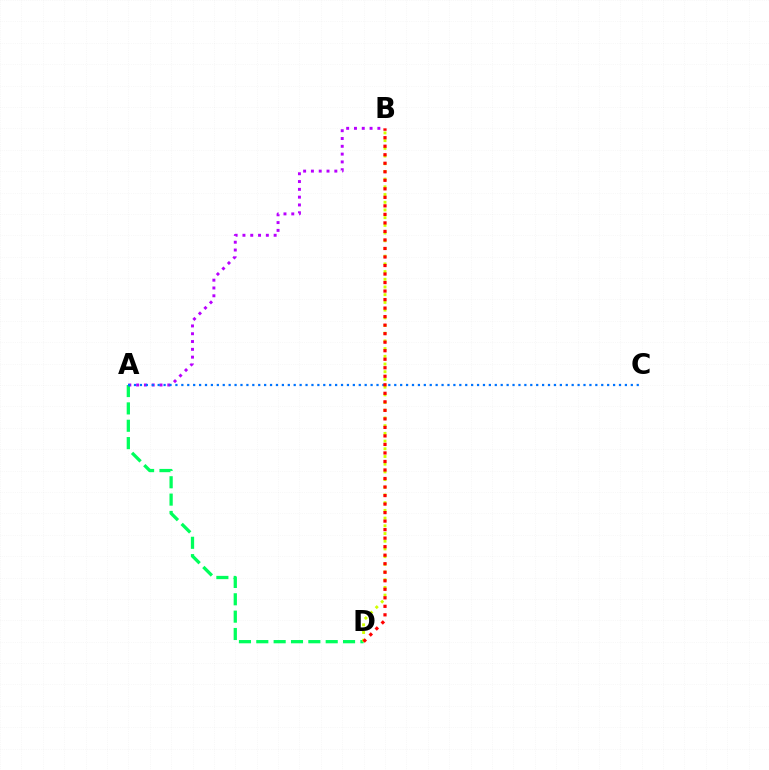{('A', 'D'): [{'color': '#00ff5c', 'line_style': 'dashed', 'thickness': 2.36}], ('A', 'B'): [{'color': '#b900ff', 'line_style': 'dotted', 'thickness': 2.12}], ('A', 'C'): [{'color': '#0074ff', 'line_style': 'dotted', 'thickness': 1.61}], ('B', 'D'): [{'color': '#d1ff00', 'line_style': 'dotted', 'thickness': 2.09}, {'color': '#ff0000', 'line_style': 'dotted', 'thickness': 2.31}]}